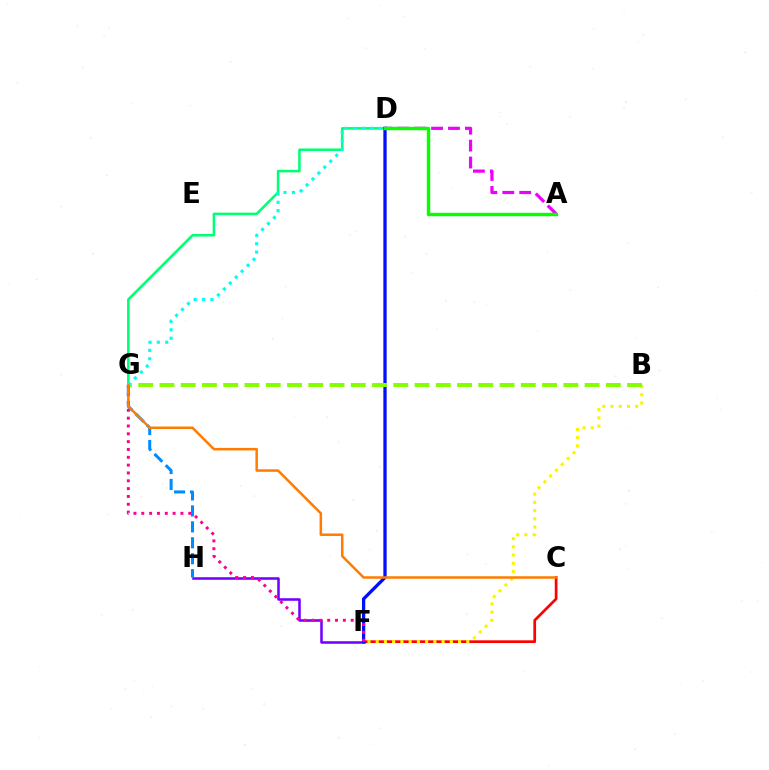{('C', 'F'): [{'color': '#ff0000', 'line_style': 'solid', 'thickness': 1.95}], ('B', 'F'): [{'color': '#fcf500', 'line_style': 'dotted', 'thickness': 2.24}], ('F', 'H'): [{'color': '#7200ff', 'line_style': 'solid', 'thickness': 1.83}], ('D', 'G'): [{'color': '#00ff74', 'line_style': 'solid', 'thickness': 1.83}, {'color': '#00fff6', 'line_style': 'dotted', 'thickness': 2.28}], ('A', 'D'): [{'color': '#ee00ff', 'line_style': 'dashed', 'thickness': 2.3}, {'color': '#08ff00', 'line_style': 'solid', 'thickness': 2.46}], ('D', 'F'): [{'color': '#0010ff', 'line_style': 'solid', 'thickness': 2.37}], ('G', 'H'): [{'color': '#008cff', 'line_style': 'dashed', 'thickness': 2.17}], ('B', 'G'): [{'color': '#84ff00', 'line_style': 'dashed', 'thickness': 2.89}], ('F', 'G'): [{'color': '#ff0094', 'line_style': 'dotted', 'thickness': 2.13}], ('C', 'G'): [{'color': '#ff7c00', 'line_style': 'solid', 'thickness': 1.8}]}